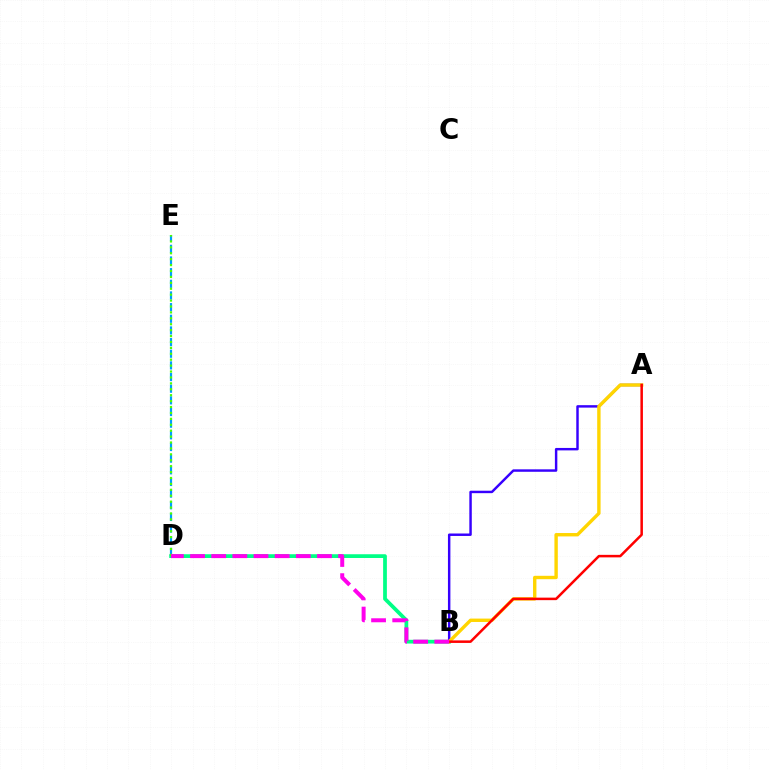{('B', 'D'): [{'color': '#00ff86', 'line_style': 'solid', 'thickness': 2.7}, {'color': '#ff00ed', 'line_style': 'dashed', 'thickness': 2.87}], ('D', 'E'): [{'color': '#009eff', 'line_style': 'dashed', 'thickness': 1.58}, {'color': '#4fff00', 'line_style': 'dotted', 'thickness': 1.61}], ('A', 'B'): [{'color': '#3700ff', 'line_style': 'solid', 'thickness': 1.76}, {'color': '#ffd500', 'line_style': 'solid', 'thickness': 2.44}, {'color': '#ff0000', 'line_style': 'solid', 'thickness': 1.81}]}